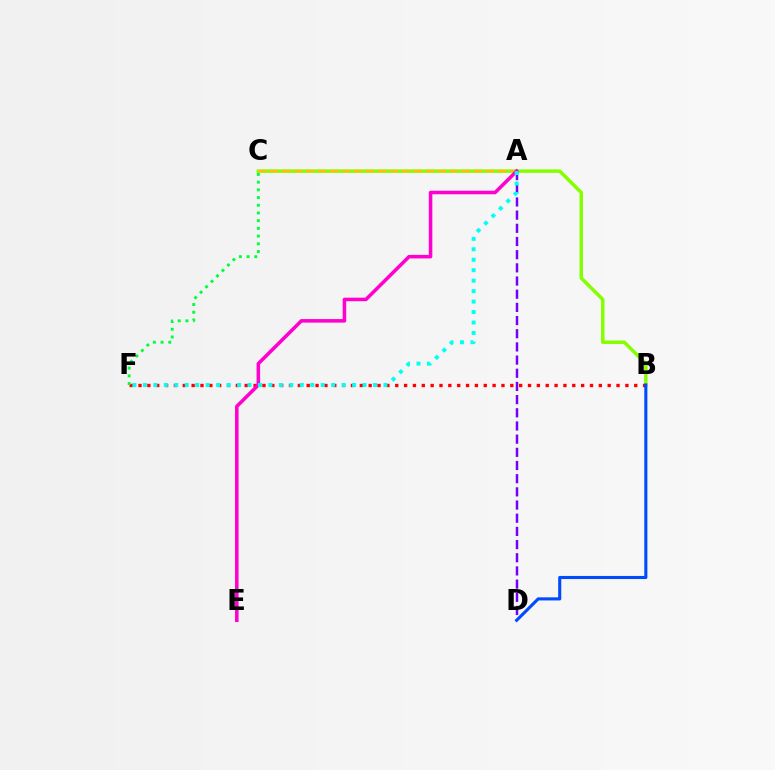{('B', 'C'): [{'color': '#84ff00', 'line_style': 'solid', 'thickness': 2.5}], ('B', 'F'): [{'color': '#ff0000', 'line_style': 'dotted', 'thickness': 2.41}], ('A', 'C'): [{'color': '#ffbd00', 'line_style': 'dashed', 'thickness': 1.63}], ('A', 'D'): [{'color': '#7200ff', 'line_style': 'dashed', 'thickness': 1.79}], ('C', 'F'): [{'color': '#00ff39', 'line_style': 'dotted', 'thickness': 2.09}], ('B', 'D'): [{'color': '#004bff', 'line_style': 'solid', 'thickness': 2.23}], ('A', 'E'): [{'color': '#ff00cf', 'line_style': 'solid', 'thickness': 2.55}], ('A', 'F'): [{'color': '#00fff6', 'line_style': 'dotted', 'thickness': 2.84}]}